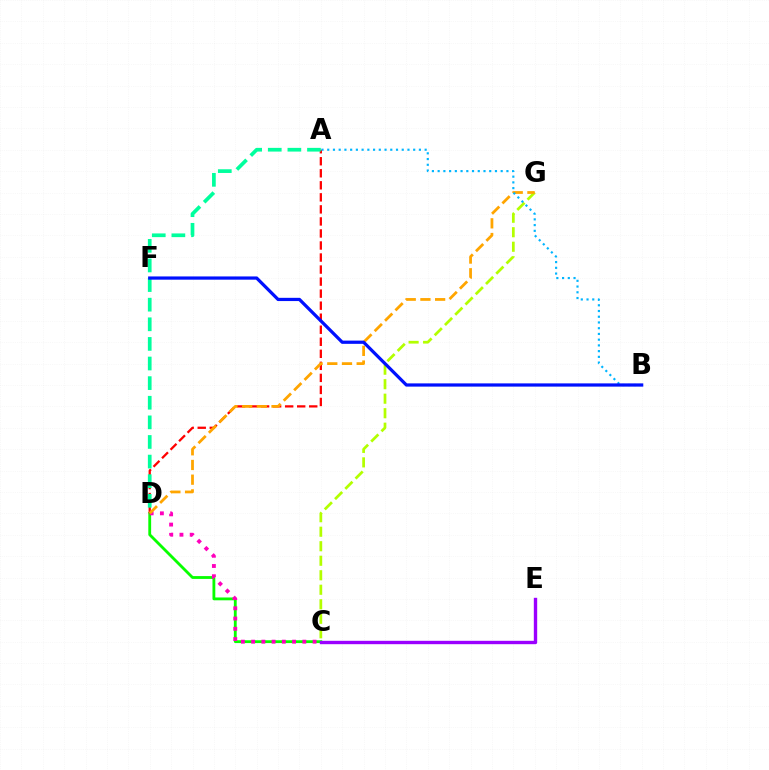{('C', 'D'): [{'color': '#08ff00', 'line_style': 'solid', 'thickness': 2.04}, {'color': '#ff00bd', 'line_style': 'dotted', 'thickness': 2.78}], ('C', 'G'): [{'color': '#b3ff00', 'line_style': 'dashed', 'thickness': 1.97}], ('A', 'D'): [{'color': '#ff0000', 'line_style': 'dashed', 'thickness': 1.63}, {'color': '#00ff9d', 'line_style': 'dashed', 'thickness': 2.66}], ('D', 'G'): [{'color': '#ffa500', 'line_style': 'dashed', 'thickness': 2.0}], ('C', 'E'): [{'color': '#9b00ff', 'line_style': 'solid', 'thickness': 2.43}], ('A', 'B'): [{'color': '#00b5ff', 'line_style': 'dotted', 'thickness': 1.56}], ('B', 'F'): [{'color': '#0010ff', 'line_style': 'solid', 'thickness': 2.33}]}